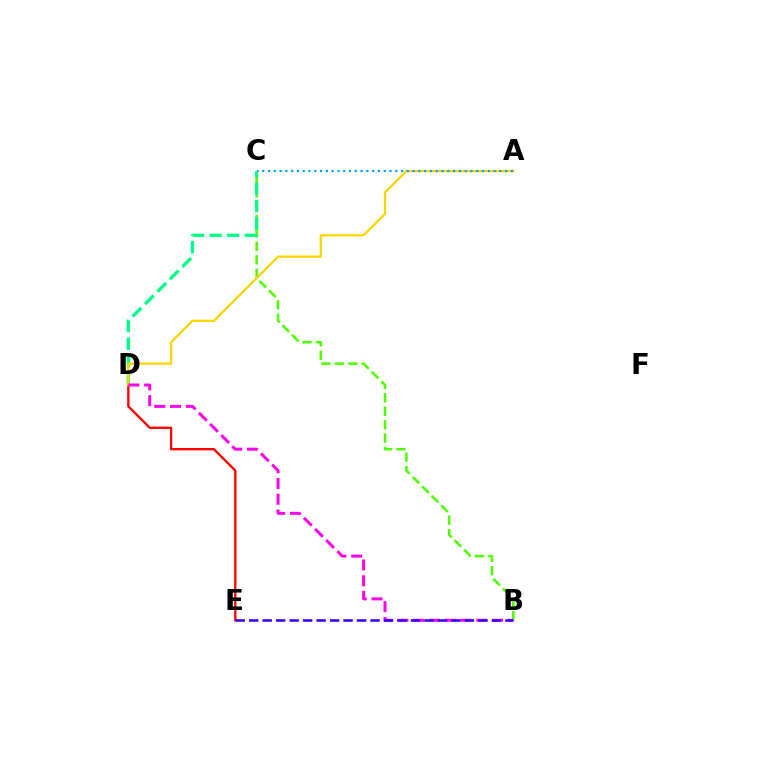{('B', 'C'): [{'color': '#4fff00', 'line_style': 'dashed', 'thickness': 1.83}], ('D', 'E'): [{'color': '#ff0000', 'line_style': 'solid', 'thickness': 1.67}], ('C', 'D'): [{'color': '#00ff86', 'line_style': 'dashed', 'thickness': 2.39}], ('A', 'D'): [{'color': '#ffd500', 'line_style': 'solid', 'thickness': 1.66}], ('B', 'D'): [{'color': '#ff00ed', 'line_style': 'dashed', 'thickness': 2.14}], ('A', 'C'): [{'color': '#009eff', 'line_style': 'dotted', 'thickness': 1.57}], ('B', 'E'): [{'color': '#3700ff', 'line_style': 'dashed', 'thickness': 1.83}]}